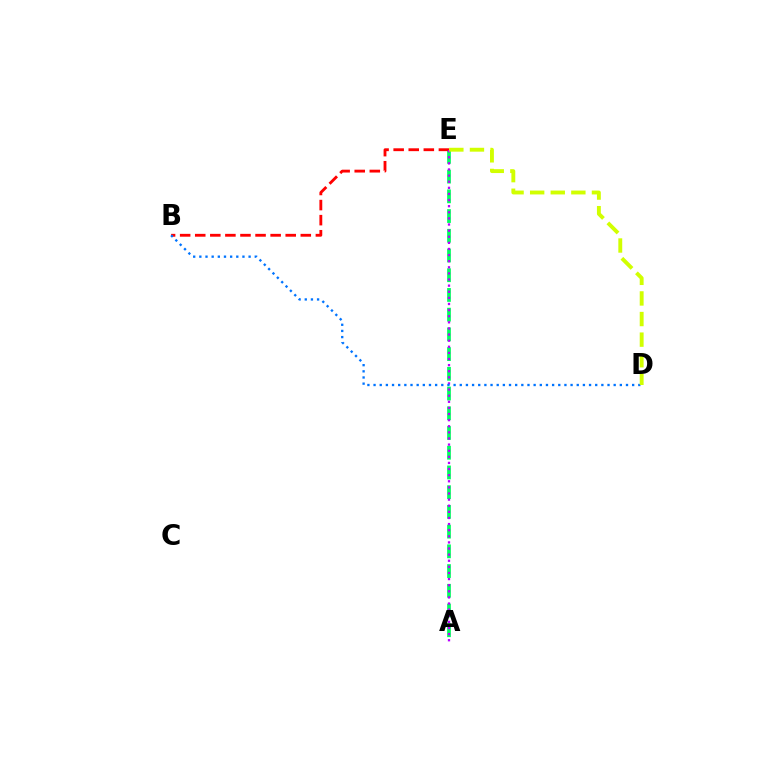{('A', 'E'): [{'color': '#00ff5c', 'line_style': 'dashed', 'thickness': 2.68}, {'color': '#b900ff', 'line_style': 'dotted', 'thickness': 1.66}], ('B', 'E'): [{'color': '#ff0000', 'line_style': 'dashed', 'thickness': 2.05}], ('B', 'D'): [{'color': '#0074ff', 'line_style': 'dotted', 'thickness': 1.67}], ('D', 'E'): [{'color': '#d1ff00', 'line_style': 'dashed', 'thickness': 2.8}]}